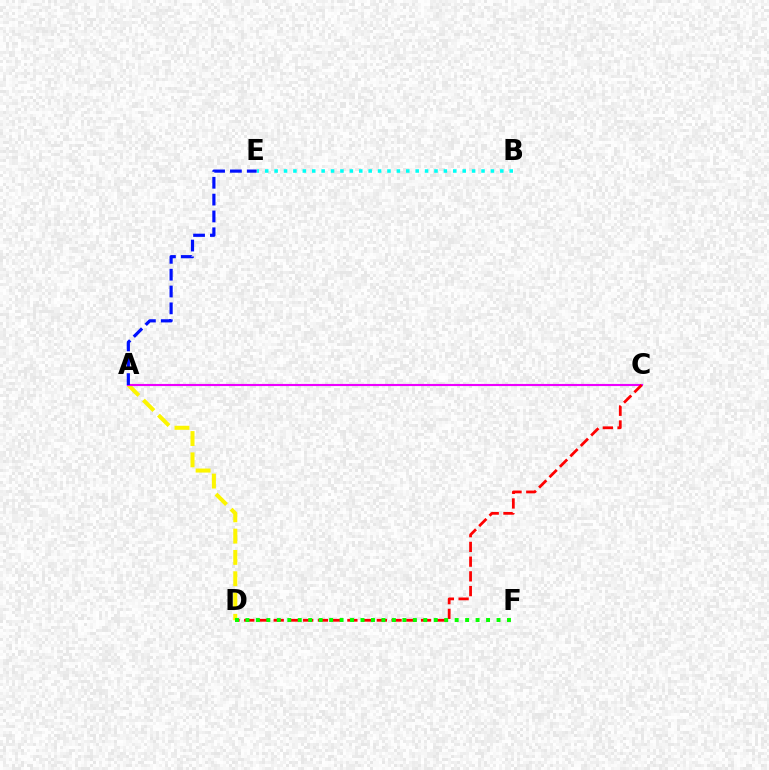{('A', 'D'): [{'color': '#fcf500', 'line_style': 'dashed', 'thickness': 2.89}], ('A', 'C'): [{'color': '#ee00ff', 'line_style': 'solid', 'thickness': 1.53}], ('C', 'D'): [{'color': '#ff0000', 'line_style': 'dashed', 'thickness': 2.0}], ('B', 'E'): [{'color': '#00fff6', 'line_style': 'dotted', 'thickness': 2.56}], ('A', 'E'): [{'color': '#0010ff', 'line_style': 'dashed', 'thickness': 2.29}], ('D', 'F'): [{'color': '#08ff00', 'line_style': 'dotted', 'thickness': 2.84}]}